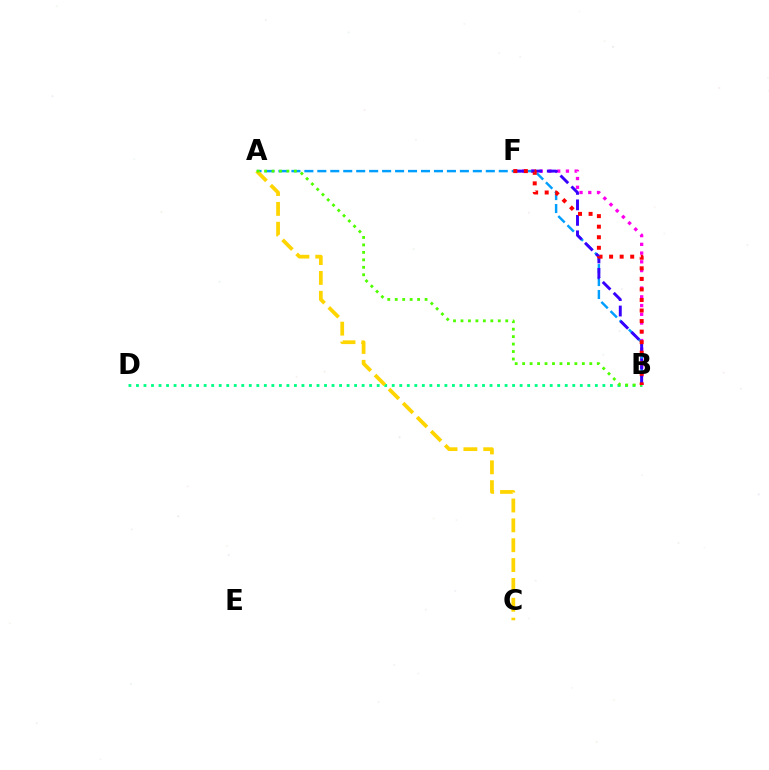{('B', 'F'): [{'color': '#ff00ed', 'line_style': 'dotted', 'thickness': 2.38}, {'color': '#3700ff', 'line_style': 'dashed', 'thickness': 2.1}, {'color': '#ff0000', 'line_style': 'dotted', 'thickness': 2.87}], ('A', 'B'): [{'color': '#009eff', 'line_style': 'dashed', 'thickness': 1.76}, {'color': '#4fff00', 'line_style': 'dotted', 'thickness': 2.03}], ('B', 'D'): [{'color': '#00ff86', 'line_style': 'dotted', 'thickness': 2.04}], ('A', 'C'): [{'color': '#ffd500', 'line_style': 'dashed', 'thickness': 2.7}]}